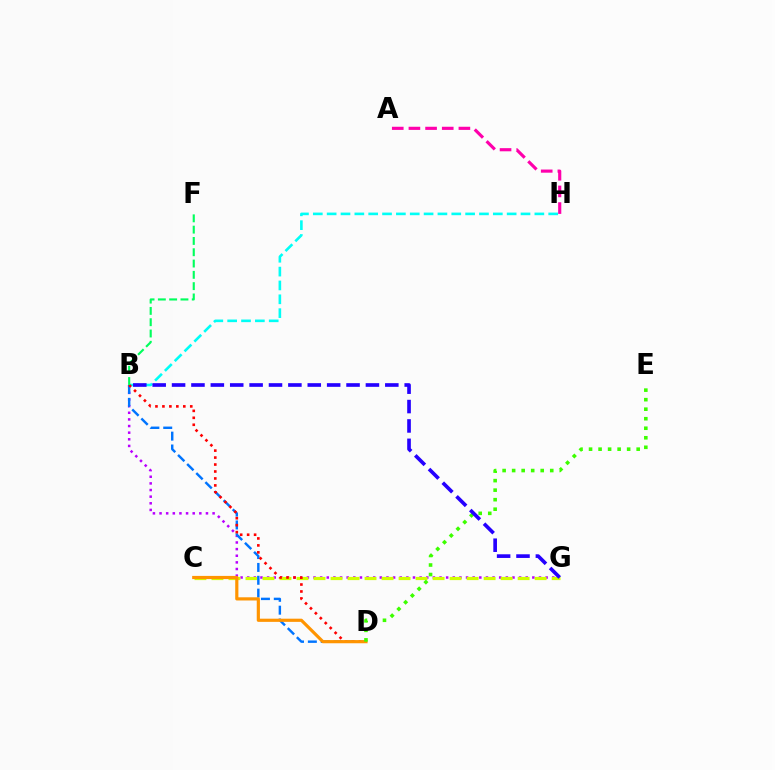{('B', 'H'): [{'color': '#00fff6', 'line_style': 'dashed', 'thickness': 1.88}], ('B', 'G'): [{'color': '#b900ff', 'line_style': 'dotted', 'thickness': 1.8}, {'color': '#2500ff', 'line_style': 'dashed', 'thickness': 2.63}], ('C', 'G'): [{'color': '#d1ff00', 'line_style': 'dashed', 'thickness': 2.31}], ('B', 'D'): [{'color': '#0074ff', 'line_style': 'dashed', 'thickness': 1.75}, {'color': '#ff0000', 'line_style': 'dotted', 'thickness': 1.89}], ('C', 'D'): [{'color': '#ff9400', 'line_style': 'solid', 'thickness': 2.29}], ('D', 'E'): [{'color': '#3dff00', 'line_style': 'dotted', 'thickness': 2.59}], ('A', 'H'): [{'color': '#ff00ac', 'line_style': 'dashed', 'thickness': 2.26}], ('B', 'F'): [{'color': '#00ff5c', 'line_style': 'dashed', 'thickness': 1.54}]}